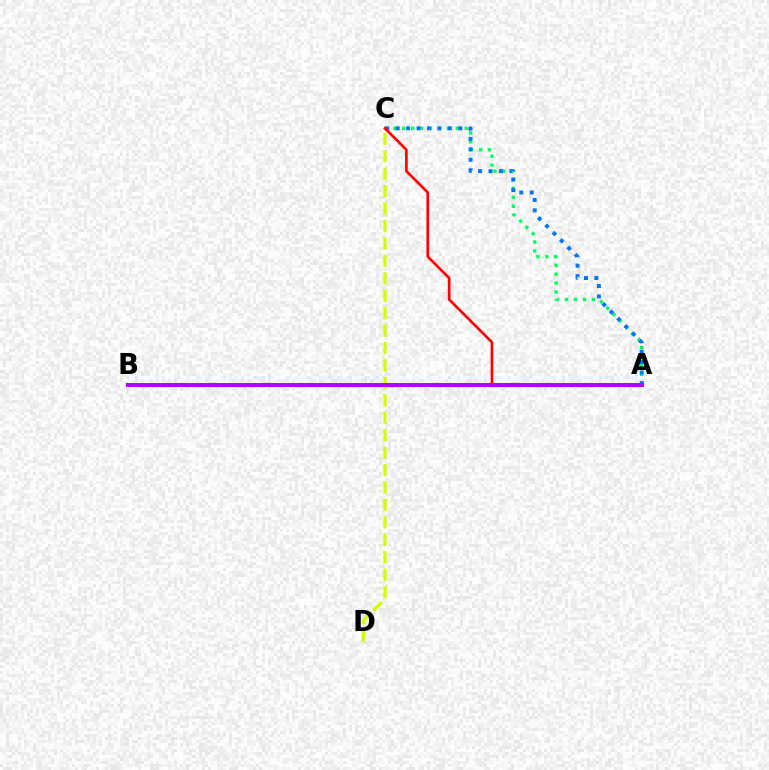{('A', 'C'): [{'color': '#00ff5c', 'line_style': 'dotted', 'thickness': 2.43}, {'color': '#0074ff', 'line_style': 'dotted', 'thickness': 2.83}, {'color': '#ff0000', 'line_style': 'solid', 'thickness': 1.93}], ('C', 'D'): [{'color': '#d1ff00', 'line_style': 'dashed', 'thickness': 2.37}], ('A', 'B'): [{'color': '#b900ff', 'line_style': 'solid', 'thickness': 2.92}]}